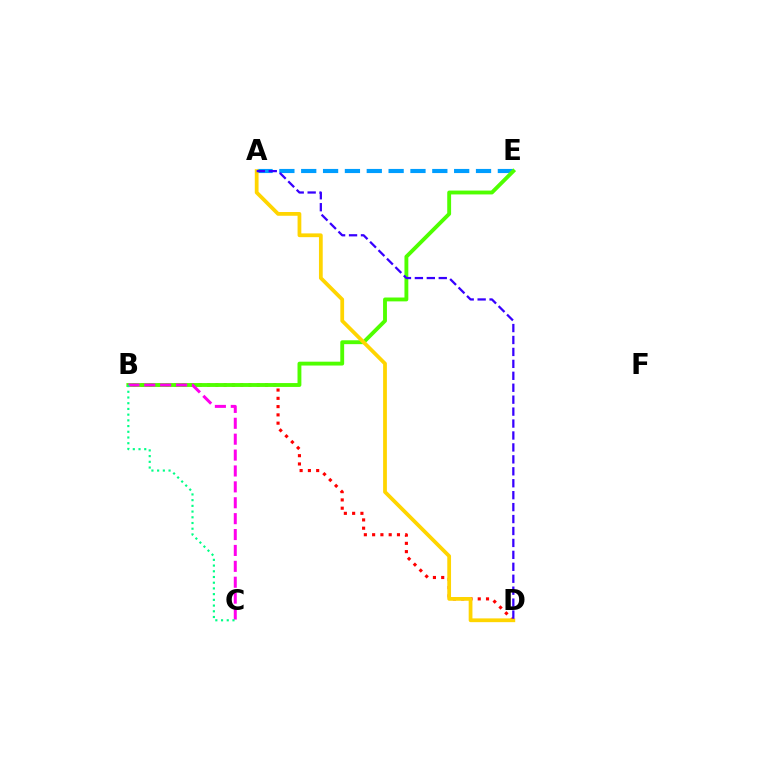{('A', 'E'): [{'color': '#009eff', 'line_style': 'dashed', 'thickness': 2.97}], ('B', 'D'): [{'color': '#ff0000', 'line_style': 'dotted', 'thickness': 2.25}], ('B', 'E'): [{'color': '#4fff00', 'line_style': 'solid', 'thickness': 2.78}], ('B', 'C'): [{'color': '#ff00ed', 'line_style': 'dashed', 'thickness': 2.16}, {'color': '#00ff86', 'line_style': 'dotted', 'thickness': 1.55}], ('A', 'D'): [{'color': '#ffd500', 'line_style': 'solid', 'thickness': 2.71}, {'color': '#3700ff', 'line_style': 'dashed', 'thickness': 1.62}]}